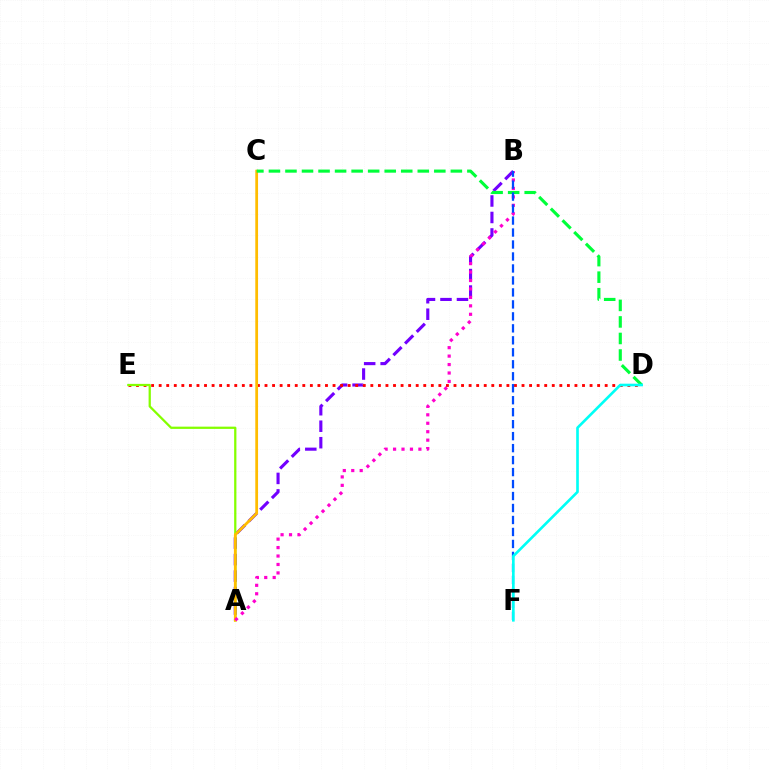{('A', 'B'): [{'color': '#7200ff', 'line_style': 'dashed', 'thickness': 2.24}, {'color': '#ff00cf', 'line_style': 'dotted', 'thickness': 2.29}], ('D', 'E'): [{'color': '#ff0000', 'line_style': 'dotted', 'thickness': 2.05}], ('A', 'E'): [{'color': '#84ff00', 'line_style': 'solid', 'thickness': 1.62}], ('A', 'C'): [{'color': '#ffbd00', 'line_style': 'solid', 'thickness': 1.99}], ('C', 'D'): [{'color': '#00ff39', 'line_style': 'dashed', 'thickness': 2.25}], ('B', 'F'): [{'color': '#004bff', 'line_style': 'dashed', 'thickness': 1.63}], ('D', 'F'): [{'color': '#00fff6', 'line_style': 'solid', 'thickness': 1.9}]}